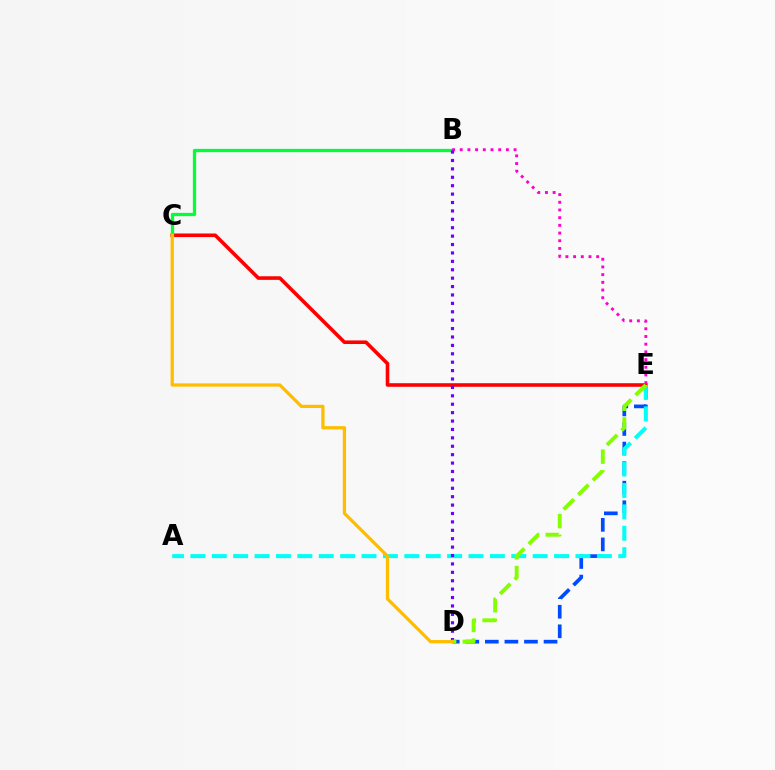{('C', 'E'): [{'color': '#ff0000', 'line_style': 'solid', 'thickness': 2.59}], ('B', 'C'): [{'color': '#00ff39', 'line_style': 'solid', 'thickness': 2.36}], ('D', 'E'): [{'color': '#004bff', 'line_style': 'dashed', 'thickness': 2.66}, {'color': '#84ff00', 'line_style': 'dashed', 'thickness': 2.8}], ('A', 'E'): [{'color': '#00fff6', 'line_style': 'dashed', 'thickness': 2.91}], ('B', 'E'): [{'color': '#ff00cf', 'line_style': 'dotted', 'thickness': 2.09}], ('B', 'D'): [{'color': '#7200ff', 'line_style': 'dotted', 'thickness': 2.28}], ('C', 'D'): [{'color': '#ffbd00', 'line_style': 'solid', 'thickness': 2.35}]}